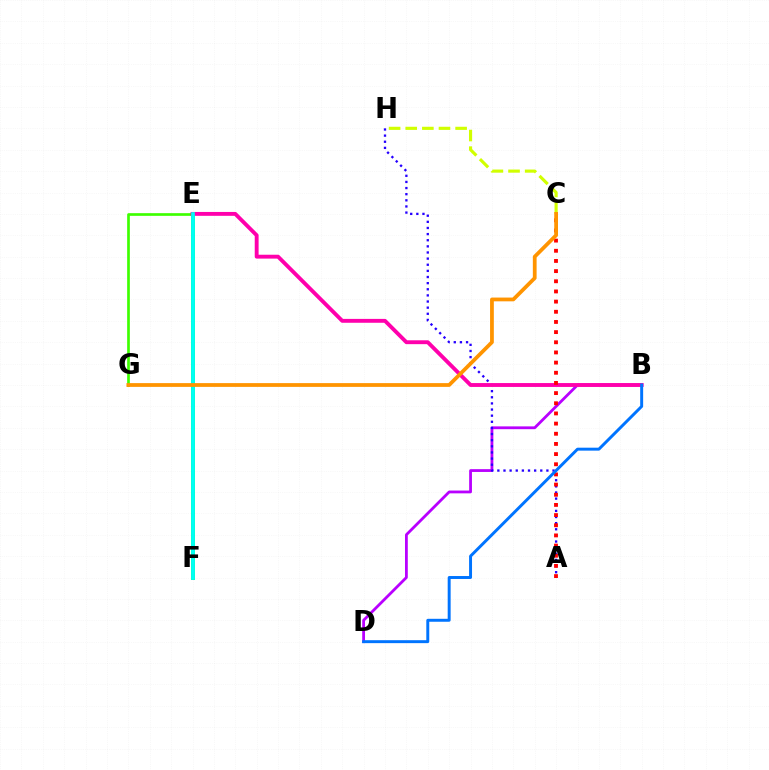{('C', 'H'): [{'color': '#d1ff00', 'line_style': 'dashed', 'thickness': 2.26}], ('B', 'D'): [{'color': '#b900ff', 'line_style': 'solid', 'thickness': 2.01}, {'color': '#0074ff', 'line_style': 'solid', 'thickness': 2.12}], ('E', 'F'): [{'color': '#00ff5c', 'line_style': 'solid', 'thickness': 2.79}, {'color': '#00fff6', 'line_style': 'solid', 'thickness': 2.65}], ('E', 'G'): [{'color': '#3dff00', 'line_style': 'solid', 'thickness': 1.93}], ('A', 'H'): [{'color': '#2500ff', 'line_style': 'dotted', 'thickness': 1.67}], ('B', 'E'): [{'color': '#ff00ac', 'line_style': 'solid', 'thickness': 2.79}], ('A', 'C'): [{'color': '#ff0000', 'line_style': 'dotted', 'thickness': 2.76}], ('C', 'G'): [{'color': '#ff9400', 'line_style': 'solid', 'thickness': 2.71}]}